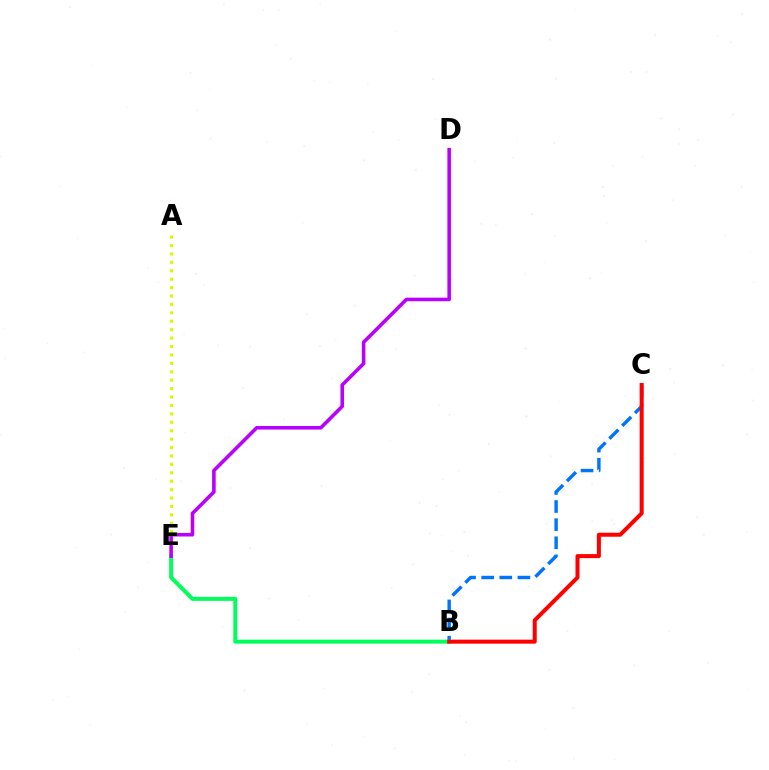{('B', 'C'): [{'color': '#0074ff', 'line_style': 'dashed', 'thickness': 2.46}, {'color': '#ff0000', 'line_style': 'solid', 'thickness': 2.89}], ('A', 'E'): [{'color': '#d1ff00', 'line_style': 'dotted', 'thickness': 2.29}], ('B', 'E'): [{'color': '#00ff5c', 'line_style': 'solid', 'thickness': 2.85}], ('D', 'E'): [{'color': '#b900ff', 'line_style': 'solid', 'thickness': 2.57}]}